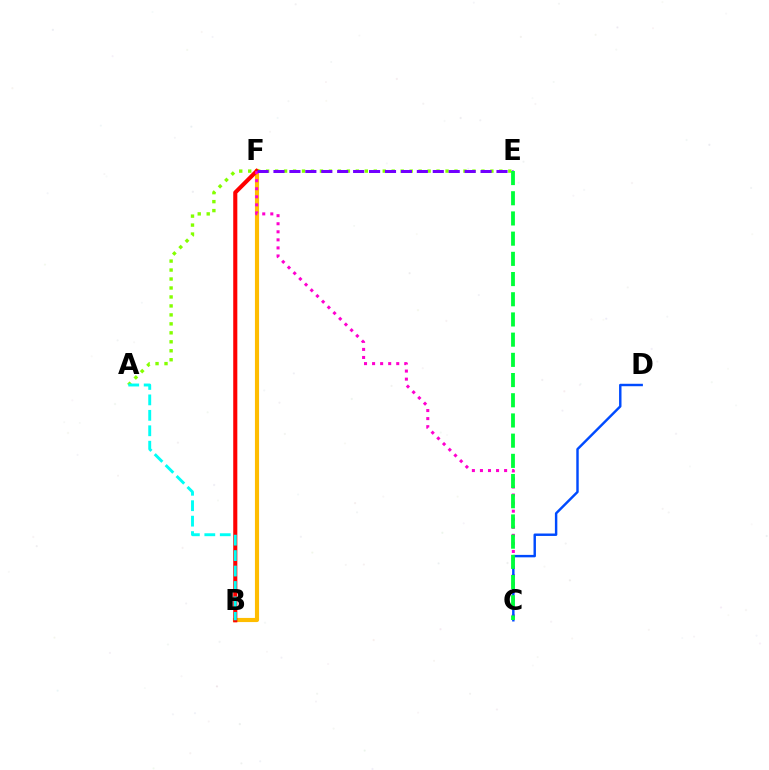{('B', 'F'): [{'color': '#ffbd00', 'line_style': 'solid', 'thickness': 2.98}, {'color': '#ff0000', 'line_style': 'solid', 'thickness': 2.95}], ('A', 'E'): [{'color': '#84ff00', 'line_style': 'dotted', 'thickness': 2.44}], ('C', 'F'): [{'color': '#ff00cf', 'line_style': 'dotted', 'thickness': 2.19}], ('E', 'F'): [{'color': '#7200ff', 'line_style': 'dashed', 'thickness': 2.16}], ('C', 'D'): [{'color': '#004bff', 'line_style': 'solid', 'thickness': 1.76}], ('C', 'E'): [{'color': '#00ff39', 'line_style': 'dashed', 'thickness': 2.74}], ('A', 'B'): [{'color': '#00fff6', 'line_style': 'dashed', 'thickness': 2.1}]}